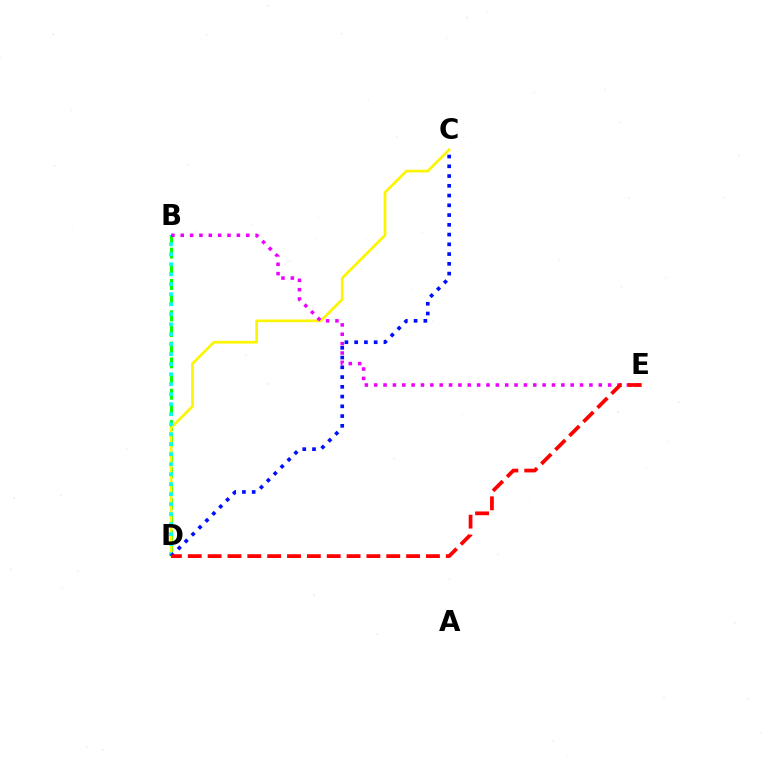{('B', 'D'): [{'color': '#08ff00', 'line_style': 'dashed', 'thickness': 2.13}, {'color': '#00fff6', 'line_style': 'dotted', 'thickness': 2.72}], ('C', 'D'): [{'color': '#fcf500', 'line_style': 'solid', 'thickness': 1.95}, {'color': '#0010ff', 'line_style': 'dotted', 'thickness': 2.65}], ('B', 'E'): [{'color': '#ee00ff', 'line_style': 'dotted', 'thickness': 2.54}], ('D', 'E'): [{'color': '#ff0000', 'line_style': 'dashed', 'thickness': 2.7}]}